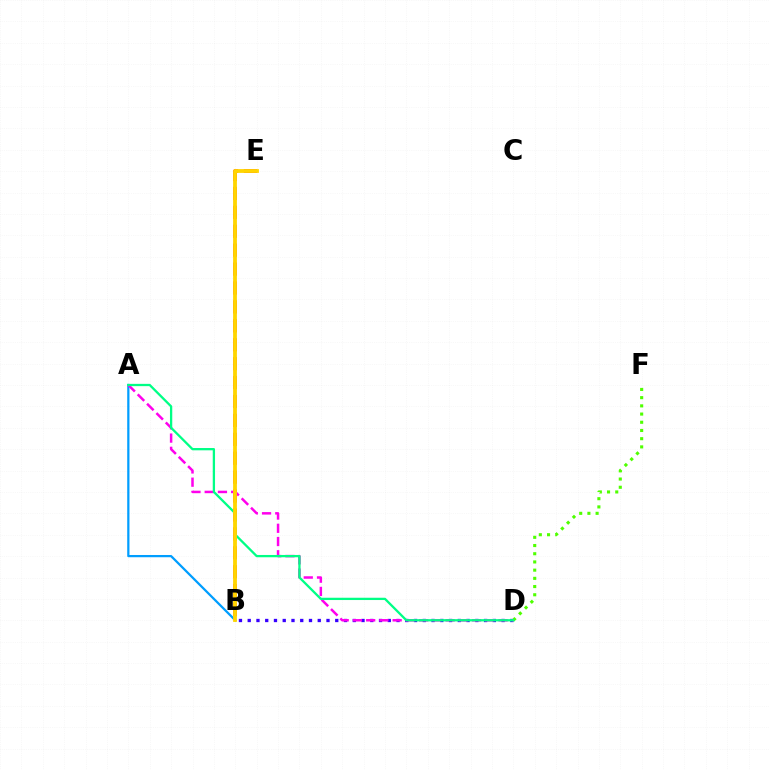{('B', 'E'): [{'color': '#ff0000', 'line_style': 'dashed', 'thickness': 2.57}, {'color': '#ffd500', 'line_style': 'solid', 'thickness': 2.73}], ('B', 'D'): [{'color': '#3700ff', 'line_style': 'dotted', 'thickness': 2.38}], ('A', 'B'): [{'color': '#009eff', 'line_style': 'solid', 'thickness': 1.61}], ('D', 'F'): [{'color': '#4fff00', 'line_style': 'dotted', 'thickness': 2.23}], ('A', 'D'): [{'color': '#ff00ed', 'line_style': 'dashed', 'thickness': 1.8}, {'color': '#00ff86', 'line_style': 'solid', 'thickness': 1.65}]}